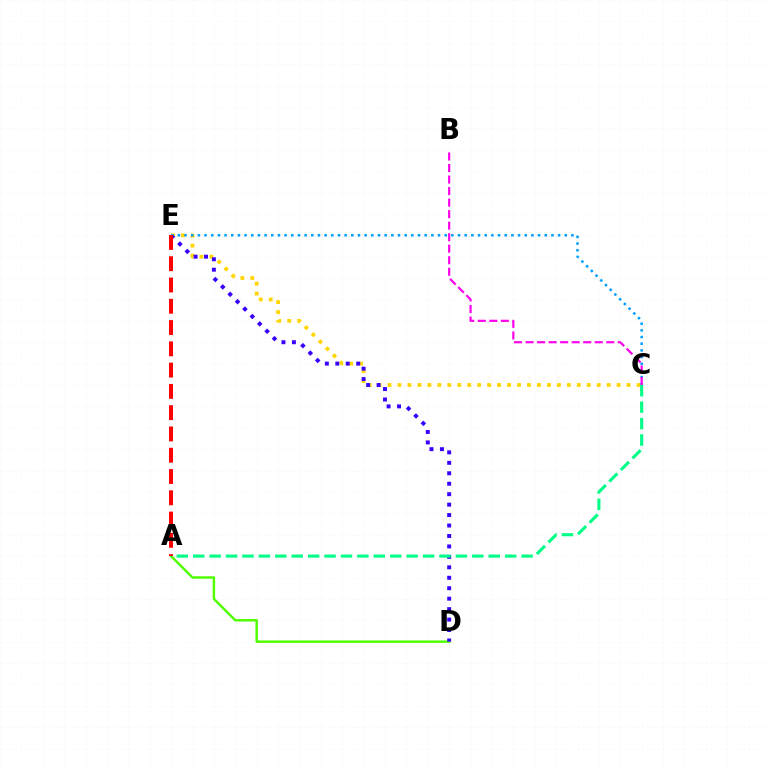{('C', 'E'): [{'color': '#ffd500', 'line_style': 'dotted', 'thickness': 2.71}, {'color': '#009eff', 'line_style': 'dotted', 'thickness': 1.81}], ('A', 'D'): [{'color': '#4fff00', 'line_style': 'solid', 'thickness': 1.77}], ('D', 'E'): [{'color': '#3700ff', 'line_style': 'dotted', 'thickness': 2.84}], ('B', 'C'): [{'color': '#ff00ed', 'line_style': 'dashed', 'thickness': 1.57}], ('A', 'C'): [{'color': '#00ff86', 'line_style': 'dashed', 'thickness': 2.23}], ('A', 'E'): [{'color': '#ff0000', 'line_style': 'dashed', 'thickness': 2.89}]}